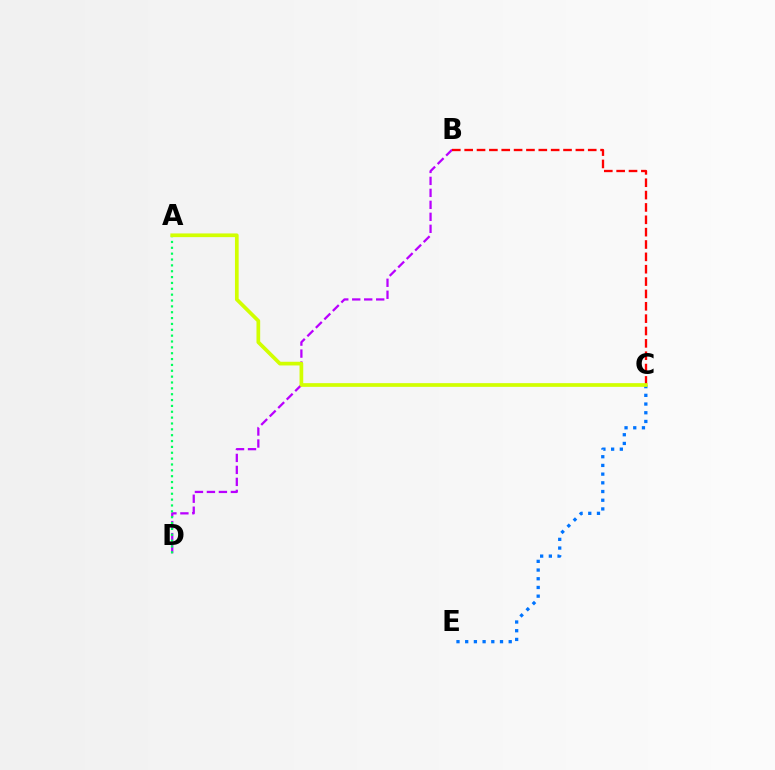{('B', 'D'): [{'color': '#b900ff', 'line_style': 'dashed', 'thickness': 1.63}], ('B', 'C'): [{'color': '#ff0000', 'line_style': 'dashed', 'thickness': 1.68}], ('C', 'E'): [{'color': '#0074ff', 'line_style': 'dotted', 'thickness': 2.36}], ('A', 'D'): [{'color': '#00ff5c', 'line_style': 'dotted', 'thickness': 1.59}], ('A', 'C'): [{'color': '#d1ff00', 'line_style': 'solid', 'thickness': 2.66}]}